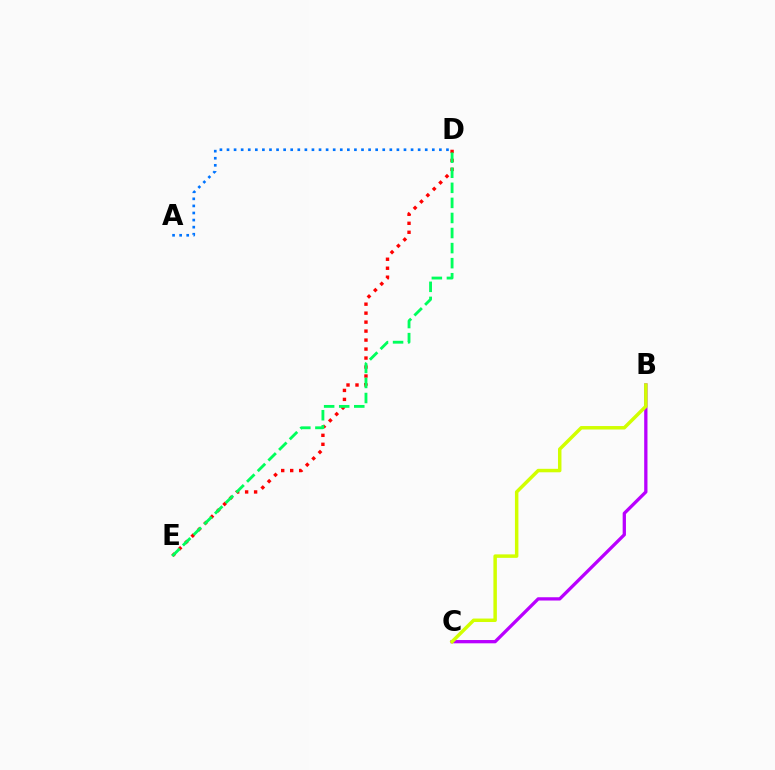{('D', 'E'): [{'color': '#ff0000', 'line_style': 'dotted', 'thickness': 2.44}, {'color': '#00ff5c', 'line_style': 'dashed', 'thickness': 2.05}], ('B', 'C'): [{'color': '#b900ff', 'line_style': 'solid', 'thickness': 2.36}, {'color': '#d1ff00', 'line_style': 'solid', 'thickness': 2.5}], ('A', 'D'): [{'color': '#0074ff', 'line_style': 'dotted', 'thickness': 1.92}]}